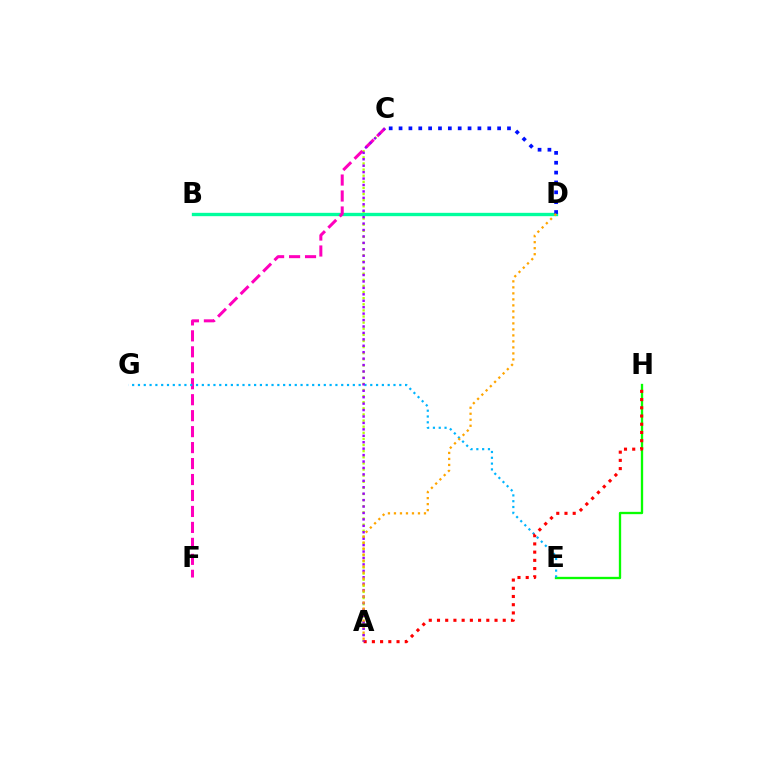{('A', 'C'): [{'color': '#b3ff00', 'line_style': 'dotted', 'thickness': 1.66}, {'color': '#9b00ff', 'line_style': 'dotted', 'thickness': 1.75}], ('E', 'H'): [{'color': '#08ff00', 'line_style': 'solid', 'thickness': 1.67}], ('B', 'D'): [{'color': '#00ff9d', 'line_style': 'solid', 'thickness': 2.41}], ('C', 'F'): [{'color': '#ff00bd', 'line_style': 'dashed', 'thickness': 2.17}], ('E', 'G'): [{'color': '#00b5ff', 'line_style': 'dotted', 'thickness': 1.58}], ('A', 'H'): [{'color': '#ff0000', 'line_style': 'dotted', 'thickness': 2.23}], ('C', 'D'): [{'color': '#0010ff', 'line_style': 'dotted', 'thickness': 2.68}], ('A', 'D'): [{'color': '#ffa500', 'line_style': 'dotted', 'thickness': 1.63}]}